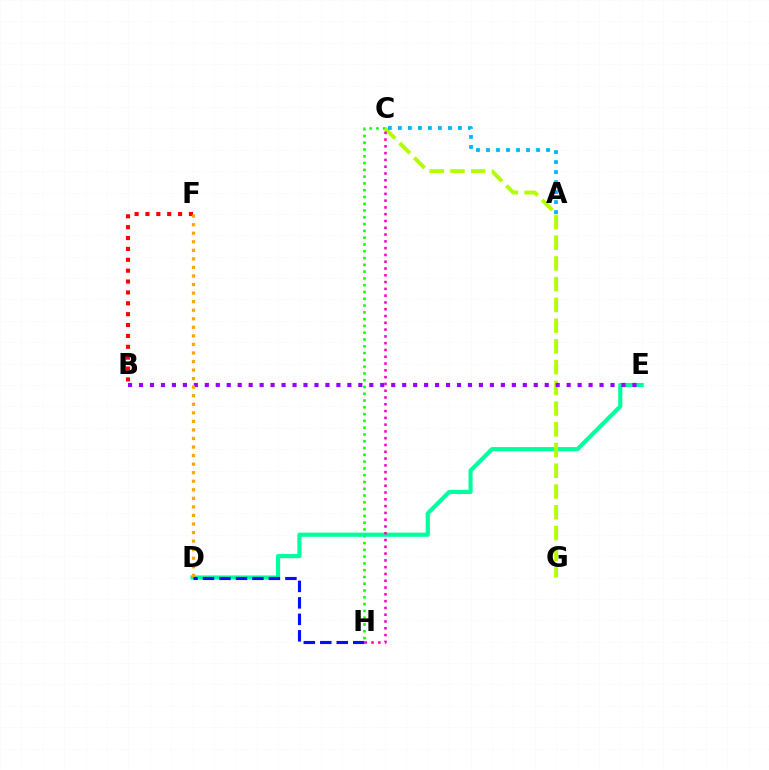{('C', 'H'): [{'color': '#08ff00', 'line_style': 'dotted', 'thickness': 1.84}, {'color': '#ff00bd', 'line_style': 'dotted', 'thickness': 1.84}], ('D', 'E'): [{'color': '#00ff9d', 'line_style': 'solid', 'thickness': 2.99}], ('B', 'F'): [{'color': '#ff0000', 'line_style': 'dotted', 'thickness': 2.95}], ('C', 'G'): [{'color': '#b3ff00', 'line_style': 'dashed', 'thickness': 2.82}], ('D', 'H'): [{'color': '#0010ff', 'line_style': 'dashed', 'thickness': 2.24}], ('A', 'C'): [{'color': '#00b5ff', 'line_style': 'dotted', 'thickness': 2.72}], ('B', 'E'): [{'color': '#9b00ff', 'line_style': 'dotted', 'thickness': 2.98}], ('D', 'F'): [{'color': '#ffa500', 'line_style': 'dotted', 'thickness': 2.32}]}